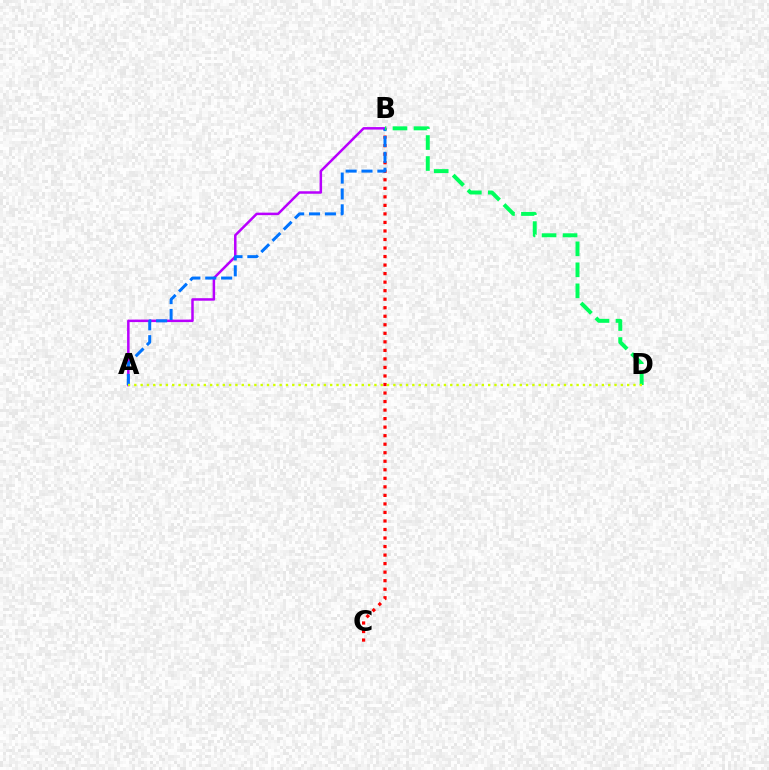{('B', 'C'): [{'color': '#ff0000', 'line_style': 'dotted', 'thickness': 2.32}], ('A', 'B'): [{'color': '#b900ff', 'line_style': 'solid', 'thickness': 1.8}, {'color': '#0074ff', 'line_style': 'dashed', 'thickness': 2.16}], ('B', 'D'): [{'color': '#00ff5c', 'line_style': 'dashed', 'thickness': 2.85}], ('A', 'D'): [{'color': '#d1ff00', 'line_style': 'dotted', 'thickness': 1.72}]}